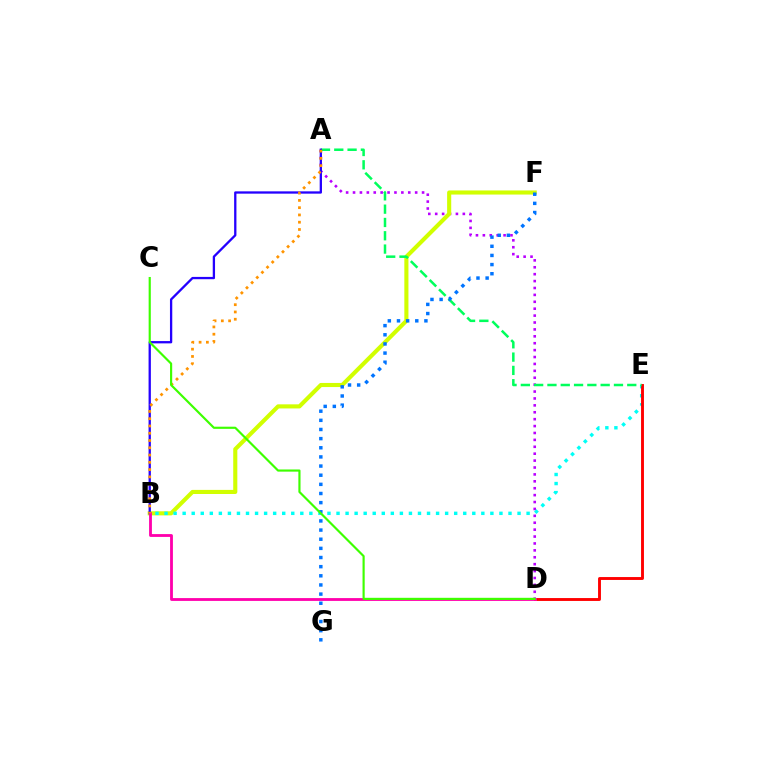{('A', 'D'): [{'color': '#b900ff', 'line_style': 'dotted', 'thickness': 1.88}], ('B', 'F'): [{'color': '#d1ff00', 'line_style': 'solid', 'thickness': 2.95}], ('B', 'E'): [{'color': '#00fff6', 'line_style': 'dotted', 'thickness': 2.46}], ('D', 'E'): [{'color': '#ff0000', 'line_style': 'solid', 'thickness': 2.08}], ('A', 'E'): [{'color': '#00ff5c', 'line_style': 'dashed', 'thickness': 1.81}], ('F', 'G'): [{'color': '#0074ff', 'line_style': 'dotted', 'thickness': 2.48}], ('A', 'B'): [{'color': '#2500ff', 'line_style': 'solid', 'thickness': 1.66}, {'color': '#ff9400', 'line_style': 'dotted', 'thickness': 1.98}], ('B', 'D'): [{'color': '#ff00ac', 'line_style': 'solid', 'thickness': 2.03}], ('C', 'D'): [{'color': '#3dff00', 'line_style': 'solid', 'thickness': 1.56}]}